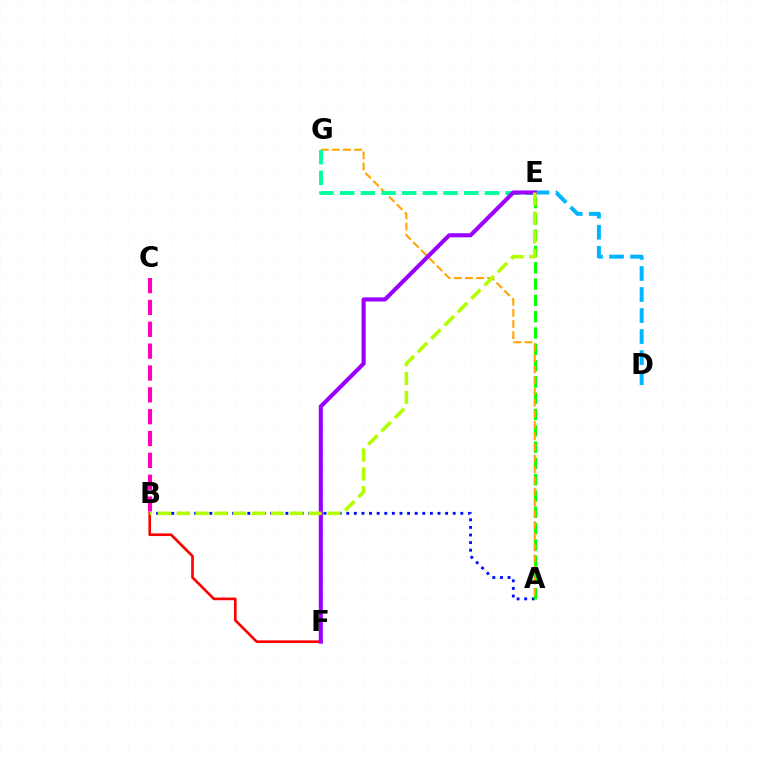{('A', 'B'): [{'color': '#0010ff', 'line_style': 'dotted', 'thickness': 2.07}], ('B', 'C'): [{'color': '#ff00bd', 'line_style': 'dashed', 'thickness': 2.97}], ('A', 'E'): [{'color': '#08ff00', 'line_style': 'dashed', 'thickness': 2.21}], ('B', 'F'): [{'color': '#ff0000', 'line_style': 'solid', 'thickness': 1.91}], ('A', 'G'): [{'color': '#ffa500', 'line_style': 'dashed', 'thickness': 1.51}], ('D', 'E'): [{'color': '#00b5ff', 'line_style': 'dashed', 'thickness': 2.85}], ('E', 'G'): [{'color': '#00ff9d', 'line_style': 'dashed', 'thickness': 2.81}], ('E', 'F'): [{'color': '#9b00ff', 'line_style': 'solid', 'thickness': 2.95}], ('B', 'E'): [{'color': '#b3ff00', 'line_style': 'dashed', 'thickness': 2.56}]}